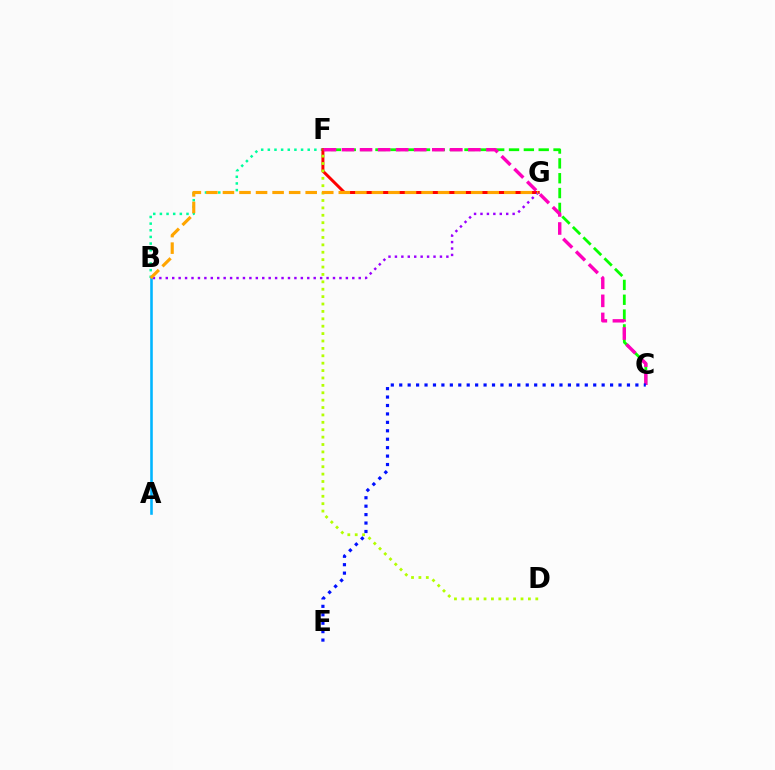{('B', 'F'): [{'color': '#00ff9d', 'line_style': 'dotted', 'thickness': 1.81}], ('C', 'F'): [{'color': '#08ff00', 'line_style': 'dashed', 'thickness': 2.02}, {'color': '#ff00bd', 'line_style': 'dashed', 'thickness': 2.45}], ('F', 'G'): [{'color': '#ff0000', 'line_style': 'solid', 'thickness': 2.14}], ('B', 'G'): [{'color': '#9b00ff', 'line_style': 'dotted', 'thickness': 1.75}, {'color': '#ffa500', 'line_style': 'dashed', 'thickness': 2.25}], ('D', 'F'): [{'color': '#b3ff00', 'line_style': 'dotted', 'thickness': 2.01}], ('A', 'B'): [{'color': '#00b5ff', 'line_style': 'solid', 'thickness': 1.86}], ('C', 'E'): [{'color': '#0010ff', 'line_style': 'dotted', 'thickness': 2.29}]}